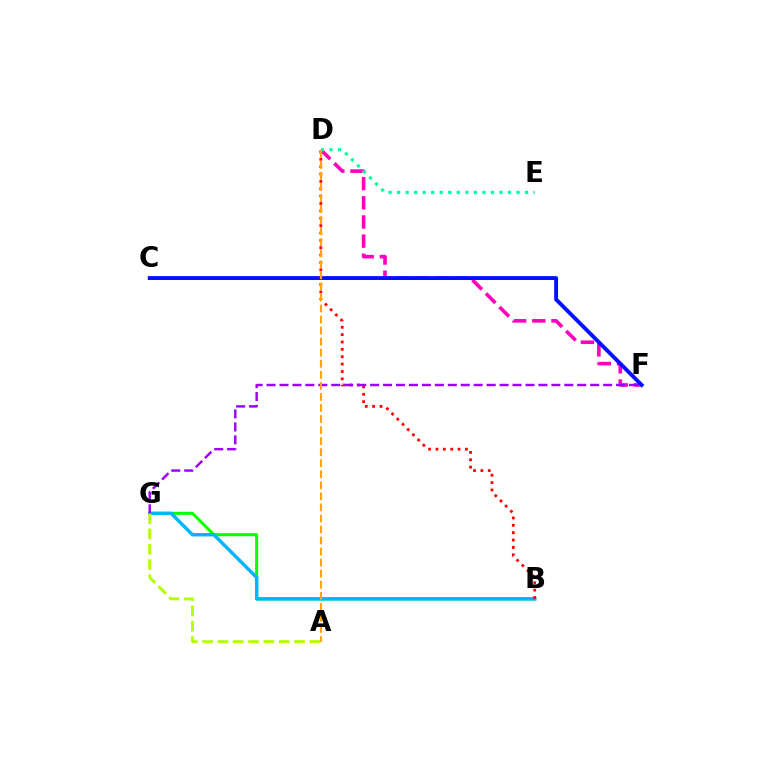{('D', 'F'): [{'color': '#ff00bd', 'line_style': 'dashed', 'thickness': 2.6}], ('C', 'F'): [{'color': '#0010ff', 'line_style': 'solid', 'thickness': 2.79}], ('B', 'G'): [{'color': '#08ff00', 'line_style': 'solid', 'thickness': 2.18}, {'color': '#00b5ff', 'line_style': 'solid', 'thickness': 2.47}], ('B', 'D'): [{'color': '#ff0000', 'line_style': 'dotted', 'thickness': 2.0}], ('A', 'G'): [{'color': '#b3ff00', 'line_style': 'dashed', 'thickness': 2.08}], ('F', 'G'): [{'color': '#9b00ff', 'line_style': 'dashed', 'thickness': 1.76}], ('A', 'D'): [{'color': '#ffa500', 'line_style': 'dashed', 'thickness': 1.5}], ('D', 'E'): [{'color': '#00ff9d', 'line_style': 'dotted', 'thickness': 2.32}]}